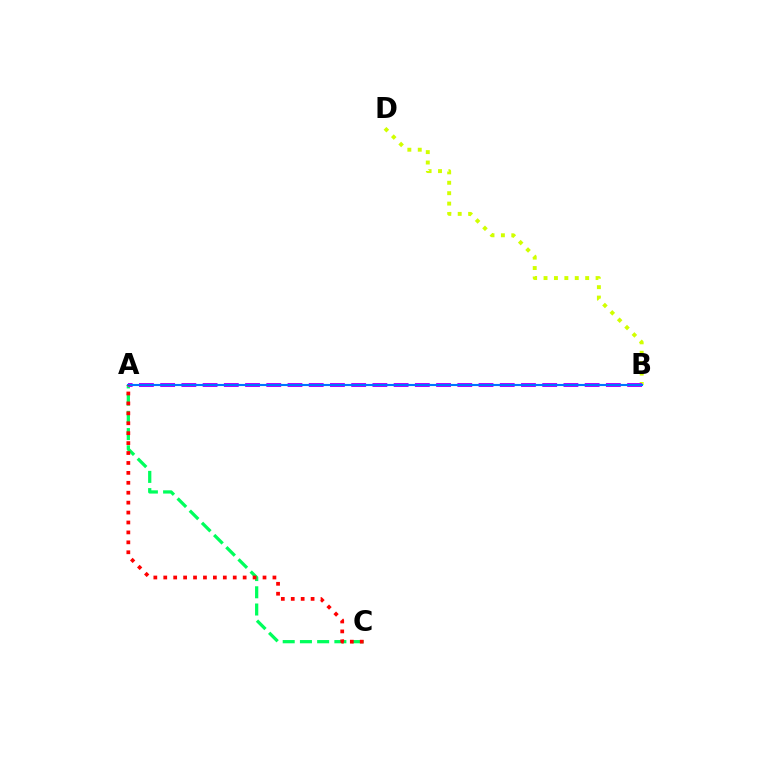{('A', 'C'): [{'color': '#00ff5c', 'line_style': 'dashed', 'thickness': 2.34}, {'color': '#ff0000', 'line_style': 'dotted', 'thickness': 2.7}], ('B', 'D'): [{'color': '#d1ff00', 'line_style': 'dotted', 'thickness': 2.83}], ('A', 'B'): [{'color': '#b900ff', 'line_style': 'dashed', 'thickness': 2.88}, {'color': '#0074ff', 'line_style': 'solid', 'thickness': 1.53}]}